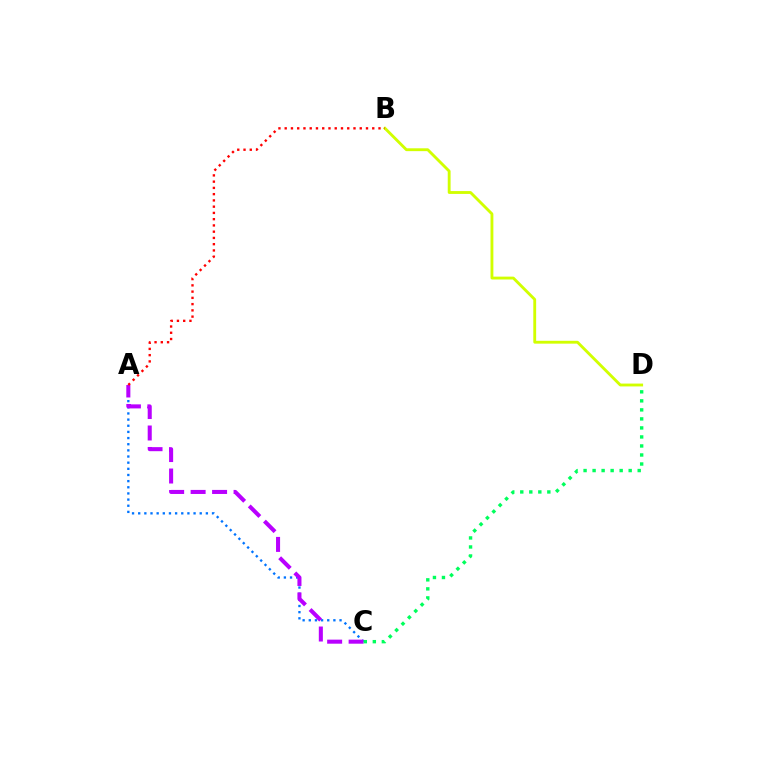{('A', 'C'): [{'color': '#0074ff', 'line_style': 'dotted', 'thickness': 1.67}, {'color': '#b900ff', 'line_style': 'dashed', 'thickness': 2.92}], ('B', 'D'): [{'color': '#d1ff00', 'line_style': 'solid', 'thickness': 2.06}], ('C', 'D'): [{'color': '#00ff5c', 'line_style': 'dotted', 'thickness': 2.45}], ('A', 'B'): [{'color': '#ff0000', 'line_style': 'dotted', 'thickness': 1.7}]}